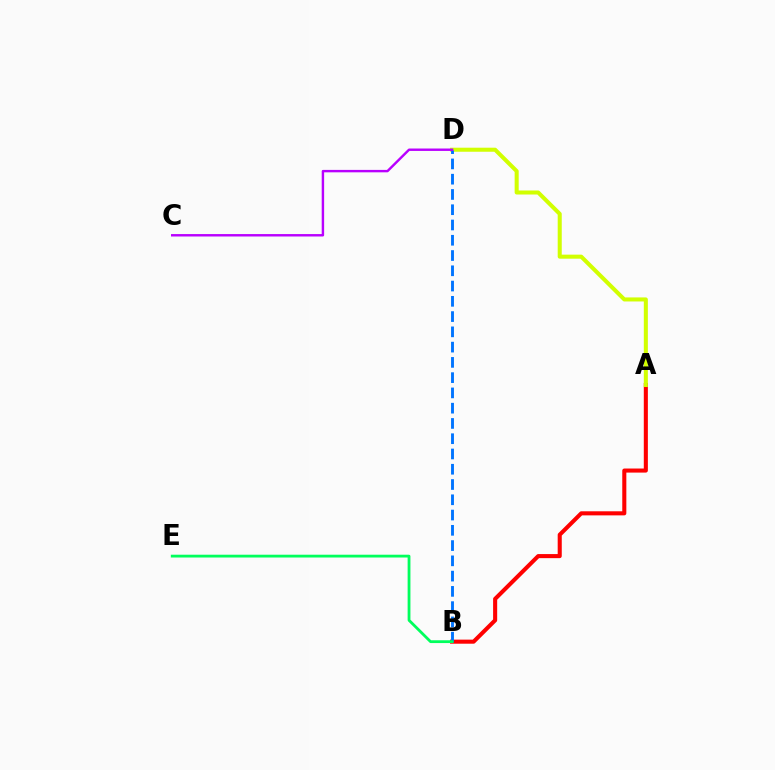{('A', 'B'): [{'color': '#ff0000', 'line_style': 'solid', 'thickness': 2.93}], ('A', 'D'): [{'color': '#d1ff00', 'line_style': 'solid', 'thickness': 2.91}], ('B', 'D'): [{'color': '#0074ff', 'line_style': 'dashed', 'thickness': 2.07}], ('C', 'D'): [{'color': '#b900ff', 'line_style': 'solid', 'thickness': 1.75}], ('B', 'E'): [{'color': '#00ff5c', 'line_style': 'solid', 'thickness': 2.02}]}